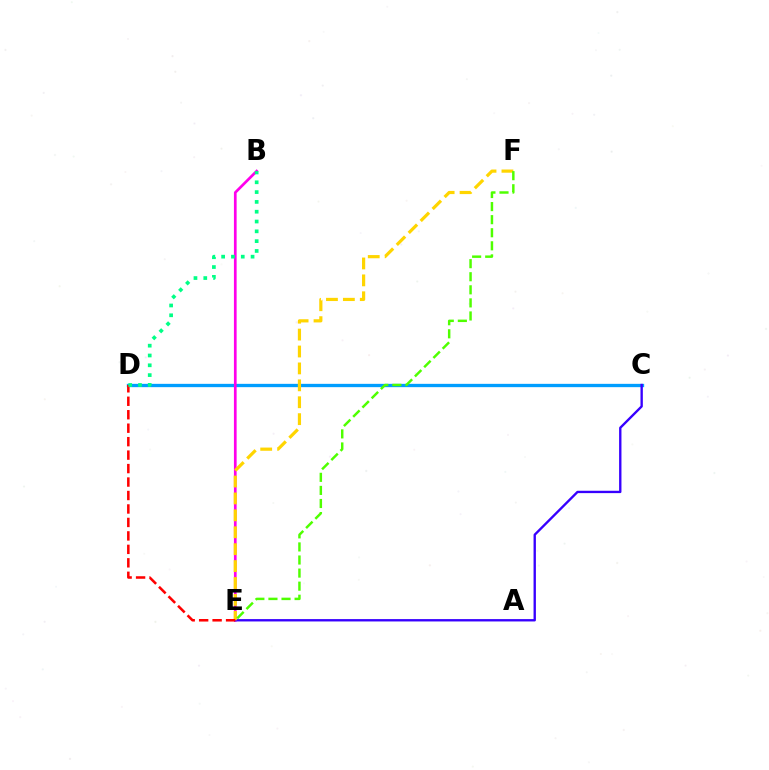{('C', 'D'): [{'color': '#009eff', 'line_style': 'solid', 'thickness': 2.39}], ('B', 'E'): [{'color': '#ff00ed', 'line_style': 'solid', 'thickness': 1.94}], ('C', 'E'): [{'color': '#3700ff', 'line_style': 'solid', 'thickness': 1.7}], ('E', 'F'): [{'color': '#ffd500', 'line_style': 'dashed', 'thickness': 2.3}, {'color': '#4fff00', 'line_style': 'dashed', 'thickness': 1.78}], ('D', 'E'): [{'color': '#ff0000', 'line_style': 'dashed', 'thickness': 1.83}], ('B', 'D'): [{'color': '#00ff86', 'line_style': 'dotted', 'thickness': 2.67}]}